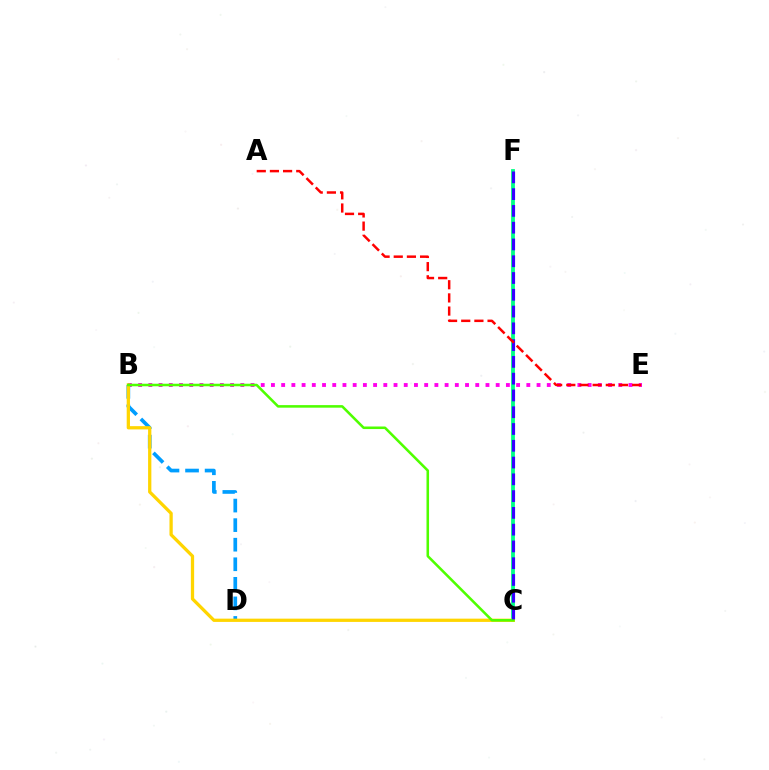{('B', 'E'): [{'color': '#ff00ed', 'line_style': 'dotted', 'thickness': 2.78}], ('B', 'D'): [{'color': '#009eff', 'line_style': 'dashed', 'thickness': 2.66}], ('C', 'F'): [{'color': '#00ff86', 'line_style': 'solid', 'thickness': 2.74}, {'color': '#3700ff', 'line_style': 'dashed', 'thickness': 2.28}], ('B', 'C'): [{'color': '#ffd500', 'line_style': 'solid', 'thickness': 2.35}, {'color': '#4fff00', 'line_style': 'solid', 'thickness': 1.84}], ('A', 'E'): [{'color': '#ff0000', 'line_style': 'dashed', 'thickness': 1.79}]}